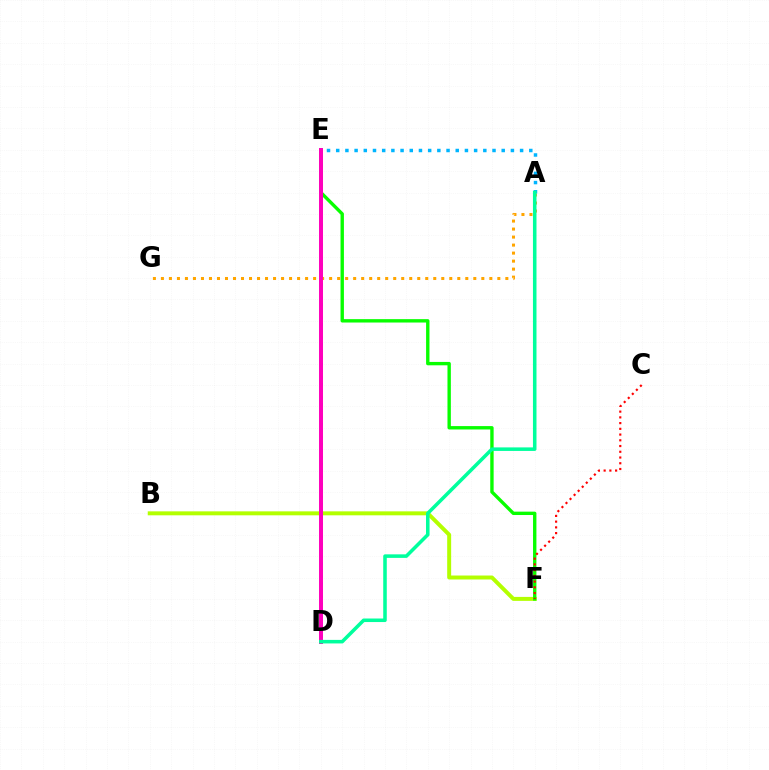{('B', 'F'): [{'color': '#b3ff00', 'line_style': 'solid', 'thickness': 2.85}], ('D', 'E'): [{'color': '#9b00ff', 'line_style': 'solid', 'thickness': 1.62}, {'color': '#0010ff', 'line_style': 'dotted', 'thickness': 1.8}, {'color': '#ff00bd', 'line_style': 'solid', 'thickness': 2.86}], ('E', 'F'): [{'color': '#08ff00', 'line_style': 'solid', 'thickness': 2.43}], ('A', 'G'): [{'color': '#ffa500', 'line_style': 'dotted', 'thickness': 2.18}], ('A', 'E'): [{'color': '#00b5ff', 'line_style': 'dotted', 'thickness': 2.5}], ('A', 'D'): [{'color': '#00ff9d', 'line_style': 'solid', 'thickness': 2.55}], ('C', 'F'): [{'color': '#ff0000', 'line_style': 'dotted', 'thickness': 1.56}]}